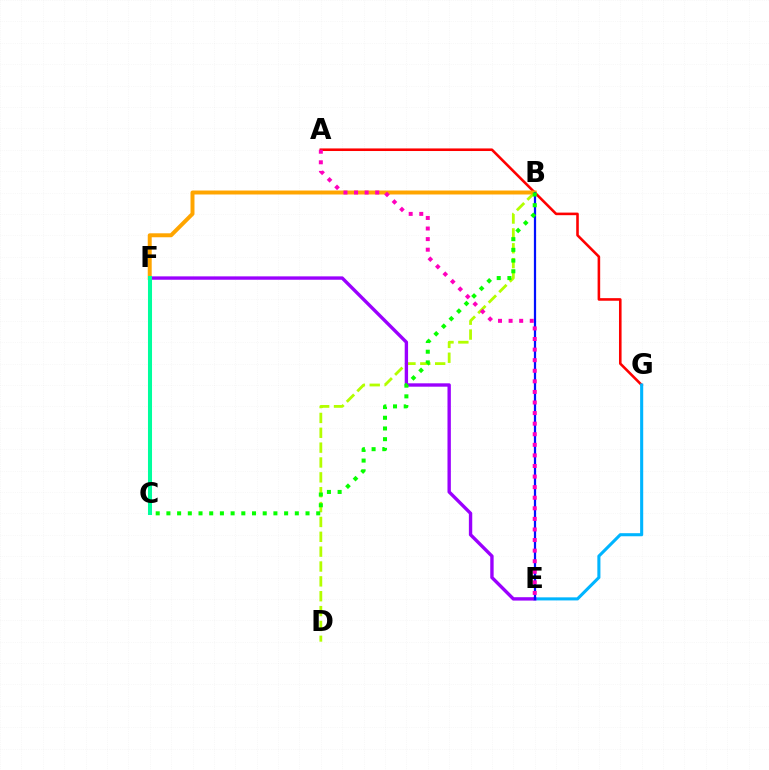{('A', 'G'): [{'color': '#ff0000', 'line_style': 'solid', 'thickness': 1.86}], ('B', 'D'): [{'color': '#b3ff00', 'line_style': 'dashed', 'thickness': 2.02}], ('E', 'G'): [{'color': '#00b5ff', 'line_style': 'solid', 'thickness': 2.22}], ('B', 'F'): [{'color': '#ffa500', 'line_style': 'solid', 'thickness': 2.85}], ('E', 'F'): [{'color': '#9b00ff', 'line_style': 'solid', 'thickness': 2.43}], ('C', 'F'): [{'color': '#00ff9d', 'line_style': 'solid', 'thickness': 2.91}], ('B', 'E'): [{'color': '#0010ff', 'line_style': 'solid', 'thickness': 1.61}], ('B', 'C'): [{'color': '#08ff00', 'line_style': 'dotted', 'thickness': 2.91}], ('A', 'E'): [{'color': '#ff00bd', 'line_style': 'dotted', 'thickness': 2.87}]}